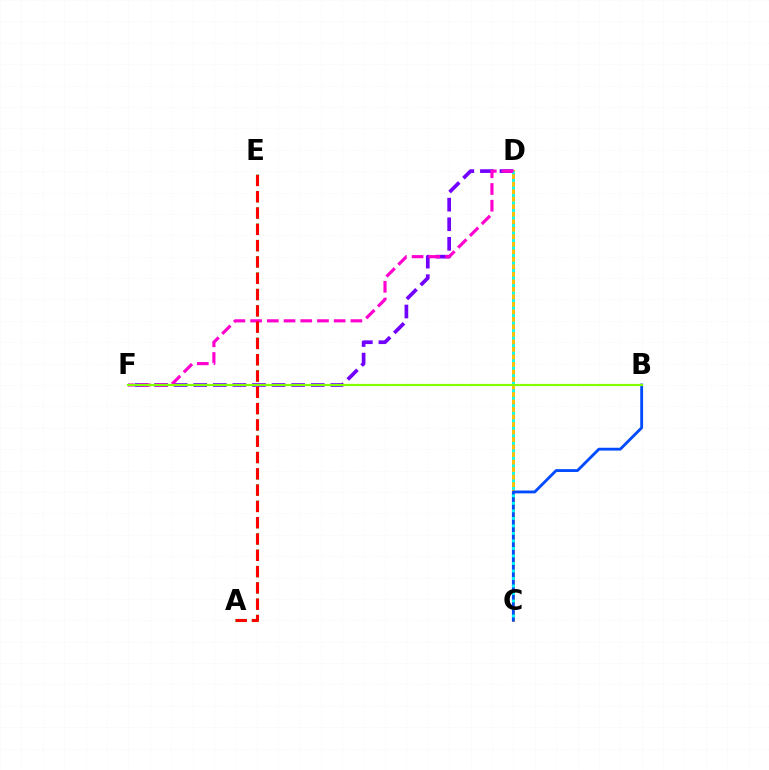{('C', 'D'): [{'color': '#ffbd00', 'line_style': 'solid', 'thickness': 2.14}, {'color': '#00fff6', 'line_style': 'dotted', 'thickness': 2.04}], ('A', 'E'): [{'color': '#00ff39', 'line_style': 'dashed', 'thickness': 2.21}, {'color': '#ff0000', 'line_style': 'dashed', 'thickness': 2.21}], ('D', 'F'): [{'color': '#7200ff', 'line_style': 'dashed', 'thickness': 2.66}, {'color': '#ff00cf', 'line_style': 'dashed', 'thickness': 2.27}], ('B', 'C'): [{'color': '#004bff', 'line_style': 'solid', 'thickness': 2.05}], ('B', 'F'): [{'color': '#84ff00', 'line_style': 'solid', 'thickness': 1.58}]}